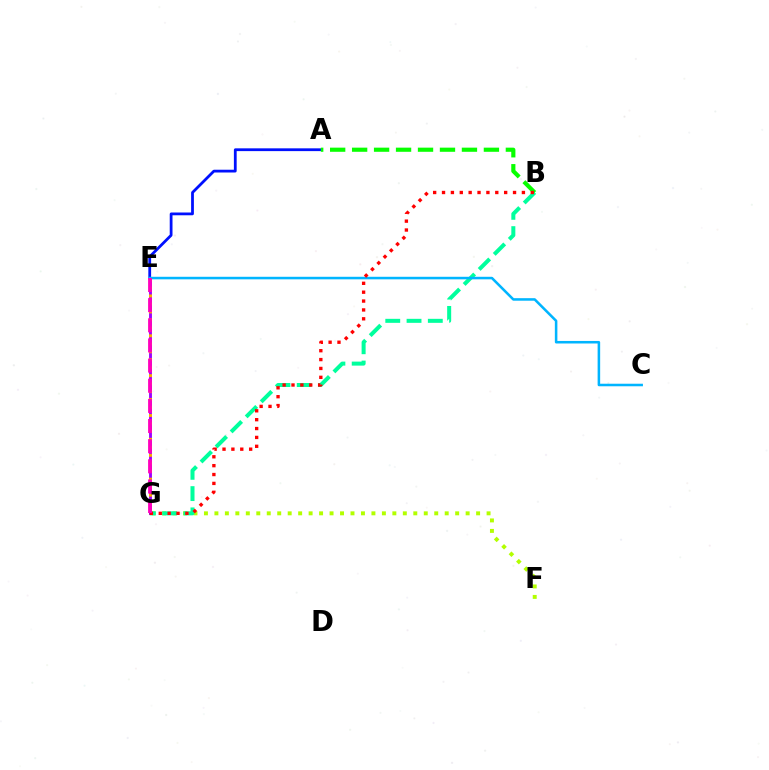{('A', 'E'): [{'color': '#0010ff', 'line_style': 'solid', 'thickness': 2.0}], ('F', 'G'): [{'color': '#b3ff00', 'line_style': 'dotted', 'thickness': 2.84}], ('B', 'G'): [{'color': '#00ff9d', 'line_style': 'dashed', 'thickness': 2.89}, {'color': '#ff0000', 'line_style': 'dotted', 'thickness': 2.41}], ('E', 'G'): [{'color': '#9b00ff', 'line_style': 'solid', 'thickness': 2.07}, {'color': '#ffa500', 'line_style': 'dotted', 'thickness': 2.17}, {'color': '#ff00bd', 'line_style': 'dashed', 'thickness': 2.74}], ('A', 'B'): [{'color': '#08ff00', 'line_style': 'dashed', 'thickness': 2.98}], ('C', 'E'): [{'color': '#00b5ff', 'line_style': 'solid', 'thickness': 1.83}]}